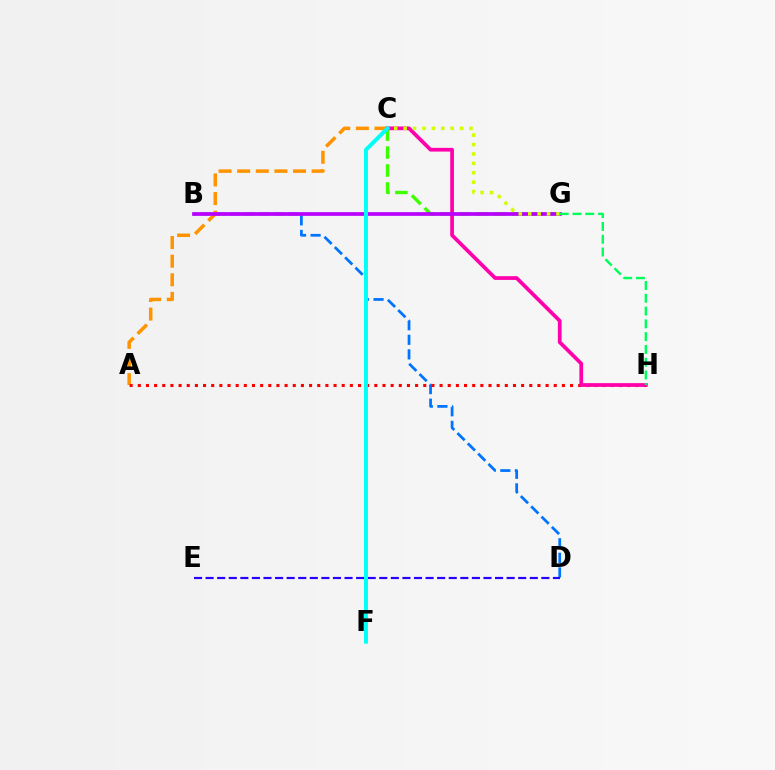{('B', 'D'): [{'color': '#0074ff', 'line_style': 'dashed', 'thickness': 1.98}], ('C', 'G'): [{'color': '#3dff00', 'line_style': 'dashed', 'thickness': 2.44}, {'color': '#d1ff00', 'line_style': 'dotted', 'thickness': 2.56}], ('A', 'C'): [{'color': '#ff9400', 'line_style': 'dashed', 'thickness': 2.53}], ('A', 'H'): [{'color': '#ff0000', 'line_style': 'dotted', 'thickness': 2.22}], ('C', 'H'): [{'color': '#ff00ac', 'line_style': 'solid', 'thickness': 2.68}], ('B', 'G'): [{'color': '#b900ff', 'line_style': 'solid', 'thickness': 2.67}], ('D', 'E'): [{'color': '#2500ff', 'line_style': 'dashed', 'thickness': 1.57}], ('C', 'F'): [{'color': '#00fff6', 'line_style': 'solid', 'thickness': 2.85}], ('G', 'H'): [{'color': '#00ff5c', 'line_style': 'dashed', 'thickness': 1.74}]}